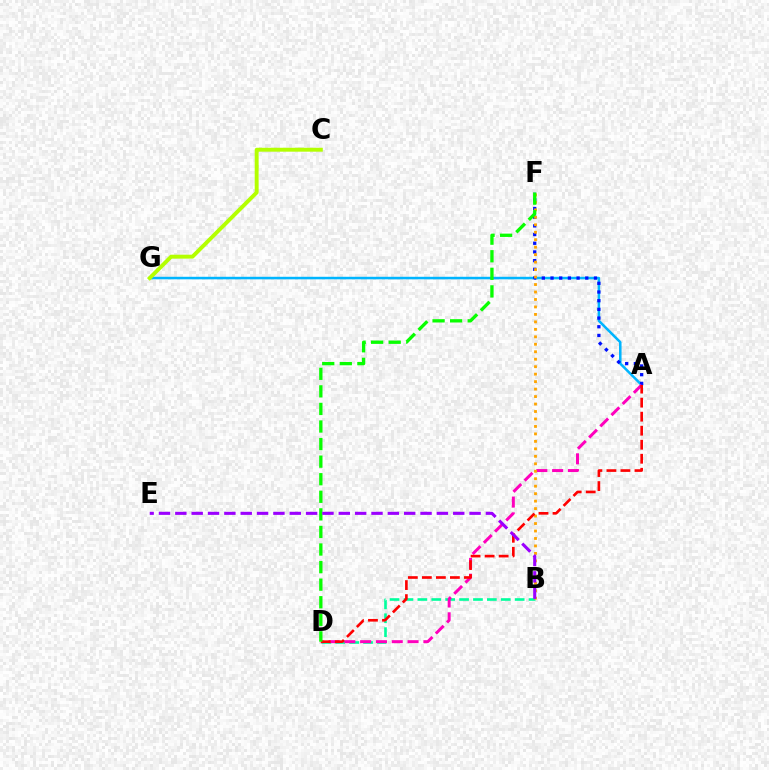{('A', 'G'): [{'color': '#00b5ff', 'line_style': 'solid', 'thickness': 1.83}], ('A', 'F'): [{'color': '#0010ff', 'line_style': 'dotted', 'thickness': 2.36}], ('B', 'D'): [{'color': '#00ff9d', 'line_style': 'dashed', 'thickness': 1.89}], ('C', 'G'): [{'color': '#b3ff00', 'line_style': 'solid', 'thickness': 2.82}], ('A', 'D'): [{'color': '#ff00bd', 'line_style': 'dashed', 'thickness': 2.15}, {'color': '#ff0000', 'line_style': 'dashed', 'thickness': 1.91}], ('B', 'F'): [{'color': '#ffa500', 'line_style': 'dotted', 'thickness': 2.03}], ('D', 'F'): [{'color': '#08ff00', 'line_style': 'dashed', 'thickness': 2.39}], ('B', 'E'): [{'color': '#9b00ff', 'line_style': 'dashed', 'thickness': 2.22}]}